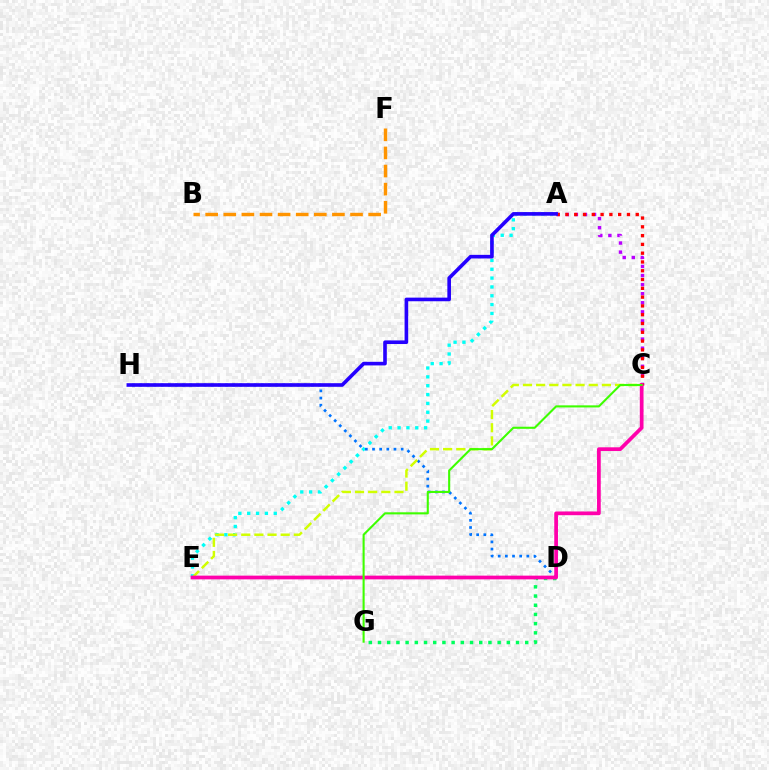{('A', 'E'): [{'color': '#00fff6', 'line_style': 'dotted', 'thickness': 2.4}], ('A', 'C'): [{'color': '#b900ff', 'line_style': 'dotted', 'thickness': 2.47}, {'color': '#ff0000', 'line_style': 'dotted', 'thickness': 2.39}], ('B', 'F'): [{'color': '#ff9400', 'line_style': 'dashed', 'thickness': 2.46}], ('D', 'G'): [{'color': '#00ff5c', 'line_style': 'dotted', 'thickness': 2.5}], ('D', 'H'): [{'color': '#0074ff', 'line_style': 'dotted', 'thickness': 1.94}], ('C', 'E'): [{'color': '#d1ff00', 'line_style': 'dashed', 'thickness': 1.79}, {'color': '#ff00ac', 'line_style': 'solid', 'thickness': 2.68}], ('C', 'G'): [{'color': '#3dff00', 'line_style': 'solid', 'thickness': 1.5}], ('A', 'H'): [{'color': '#2500ff', 'line_style': 'solid', 'thickness': 2.61}]}